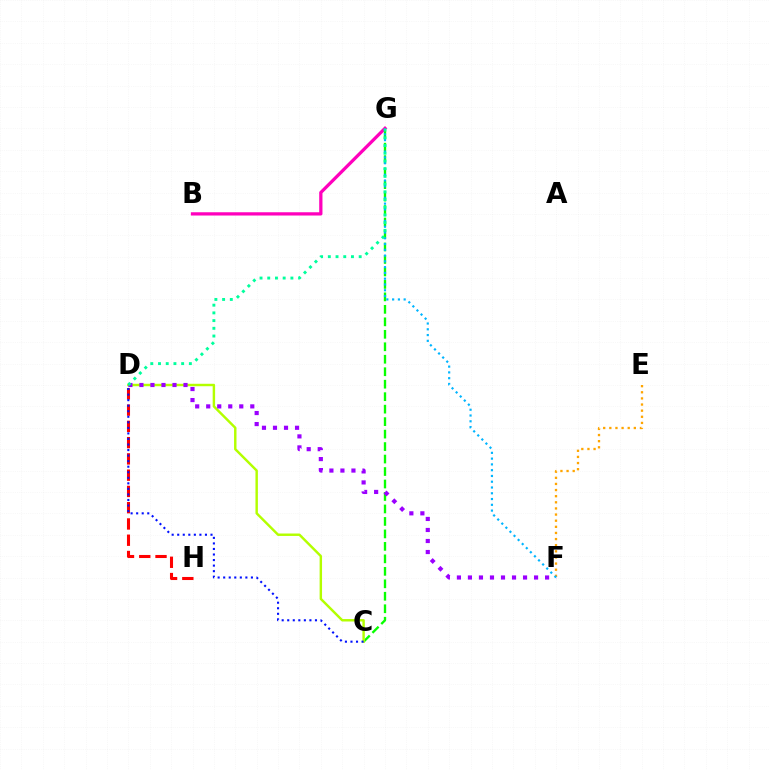{('C', 'G'): [{'color': '#08ff00', 'line_style': 'dashed', 'thickness': 1.69}], ('C', 'D'): [{'color': '#b3ff00', 'line_style': 'solid', 'thickness': 1.76}, {'color': '#0010ff', 'line_style': 'dotted', 'thickness': 1.51}], ('D', 'F'): [{'color': '#9b00ff', 'line_style': 'dotted', 'thickness': 2.99}], ('E', 'F'): [{'color': '#ffa500', 'line_style': 'dotted', 'thickness': 1.66}], ('D', 'H'): [{'color': '#ff0000', 'line_style': 'dashed', 'thickness': 2.21}], ('B', 'G'): [{'color': '#ff00bd', 'line_style': 'solid', 'thickness': 2.35}], ('F', 'G'): [{'color': '#00b5ff', 'line_style': 'dotted', 'thickness': 1.57}], ('D', 'G'): [{'color': '#00ff9d', 'line_style': 'dotted', 'thickness': 2.1}]}